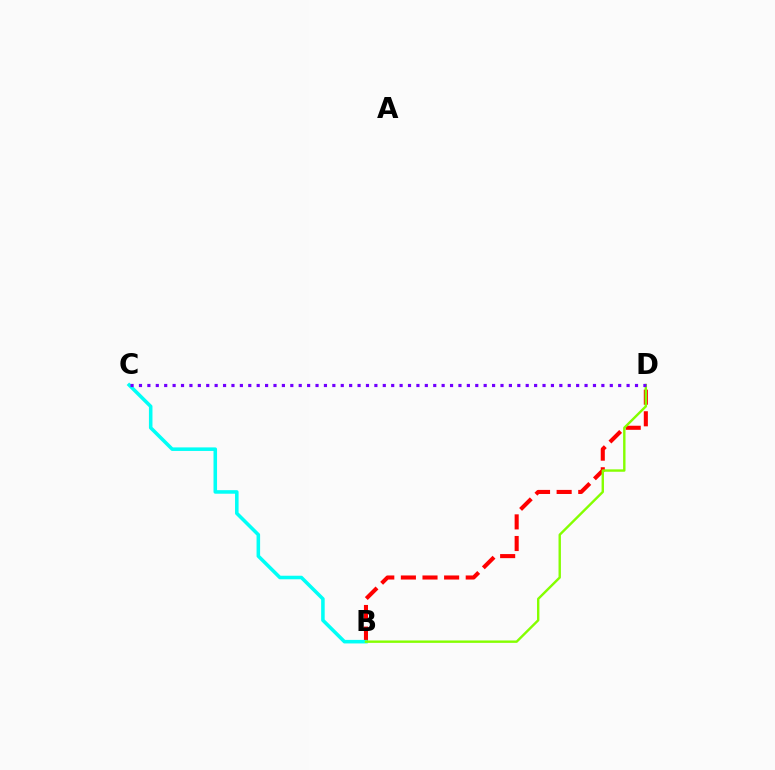{('B', 'D'): [{'color': '#ff0000', 'line_style': 'dashed', 'thickness': 2.94}, {'color': '#84ff00', 'line_style': 'solid', 'thickness': 1.72}], ('B', 'C'): [{'color': '#00fff6', 'line_style': 'solid', 'thickness': 2.55}], ('C', 'D'): [{'color': '#7200ff', 'line_style': 'dotted', 'thickness': 2.28}]}